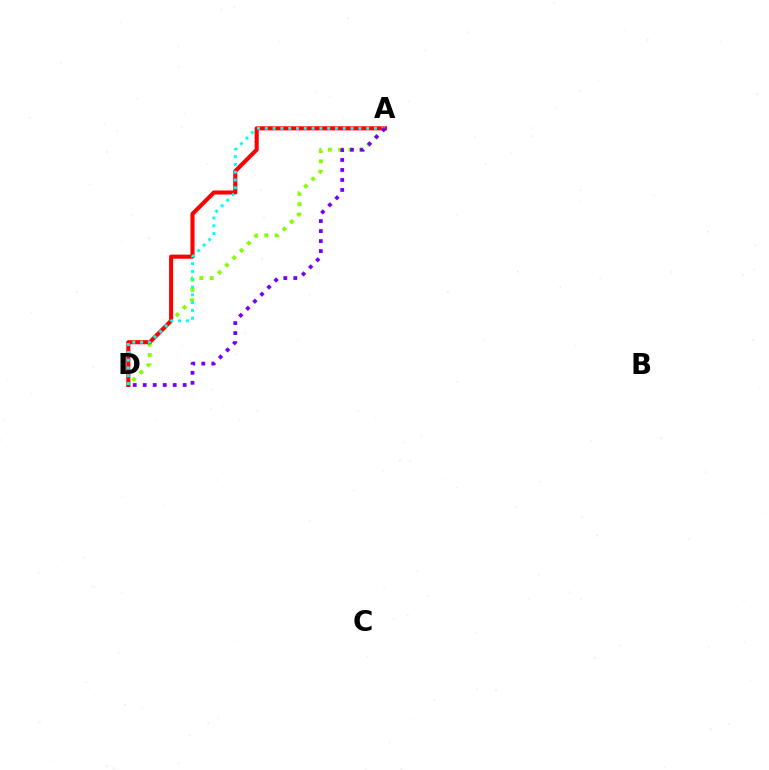{('A', 'D'): [{'color': '#84ff00', 'line_style': 'dotted', 'thickness': 2.81}, {'color': '#ff0000', 'line_style': 'solid', 'thickness': 2.94}, {'color': '#00fff6', 'line_style': 'dotted', 'thickness': 2.12}, {'color': '#7200ff', 'line_style': 'dotted', 'thickness': 2.72}]}